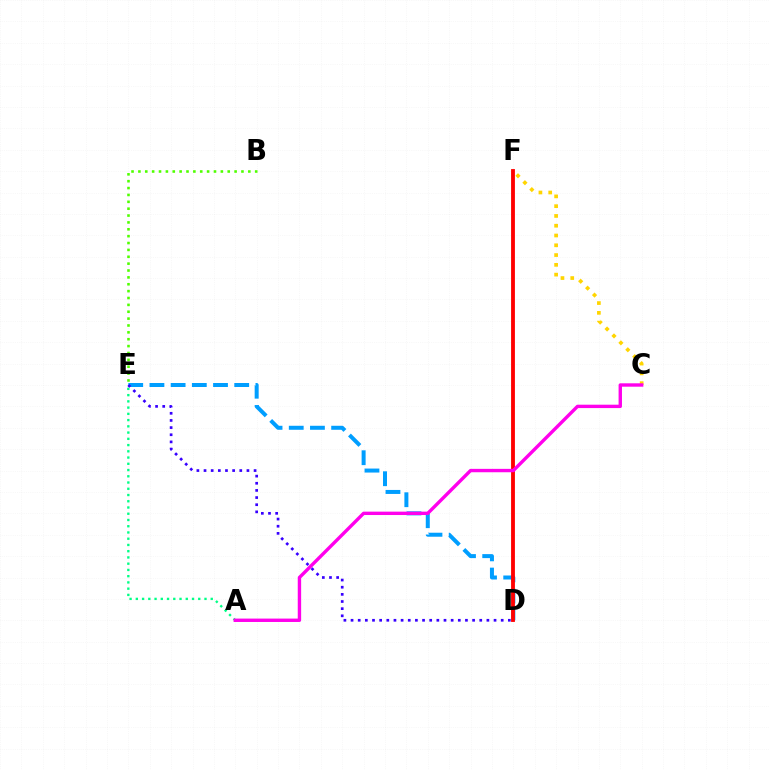{('D', 'E'): [{'color': '#009eff', 'line_style': 'dashed', 'thickness': 2.88}, {'color': '#3700ff', 'line_style': 'dotted', 'thickness': 1.94}], ('B', 'E'): [{'color': '#4fff00', 'line_style': 'dotted', 'thickness': 1.87}], ('A', 'E'): [{'color': '#00ff86', 'line_style': 'dotted', 'thickness': 1.7}], ('C', 'F'): [{'color': '#ffd500', 'line_style': 'dotted', 'thickness': 2.66}], ('D', 'F'): [{'color': '#ff0000', 'line_style': 'solid', 'thickness': 2.76}], ('A', 'C'): [{'color': '#ff00ed', 'line_style': 'solid', 'thickness': 2.44}]}